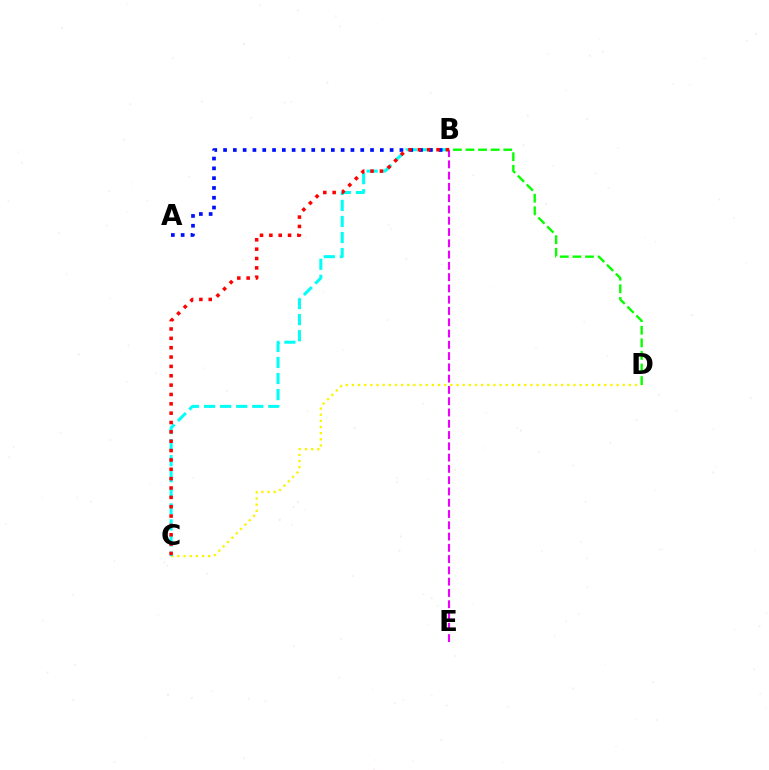{('B', 'E'): [{'color': '#ee00ff', 'line_style': 'dashed', 'thickness': 1.53}], ('C', 'D'): [{'color': '#fcf500', 'line_style': 'dotted', 'thickness': 1.67}], ('B', 'C'): [{'color': '#00fff6', 'line_style': 'dashed', 'thickness': 2.18}, {'color': '#ff0000', 'line_style': 'dotted', 'thickness': 2.54}], ('A', 'B'): [{'color': '#0010ff', 'line_style': 'dotted', 'thickness': 2.66}], ('B', 'D'): [{'color': '#08ff00', 'line_style': 'dashed', 'thickness': 1.71}]}